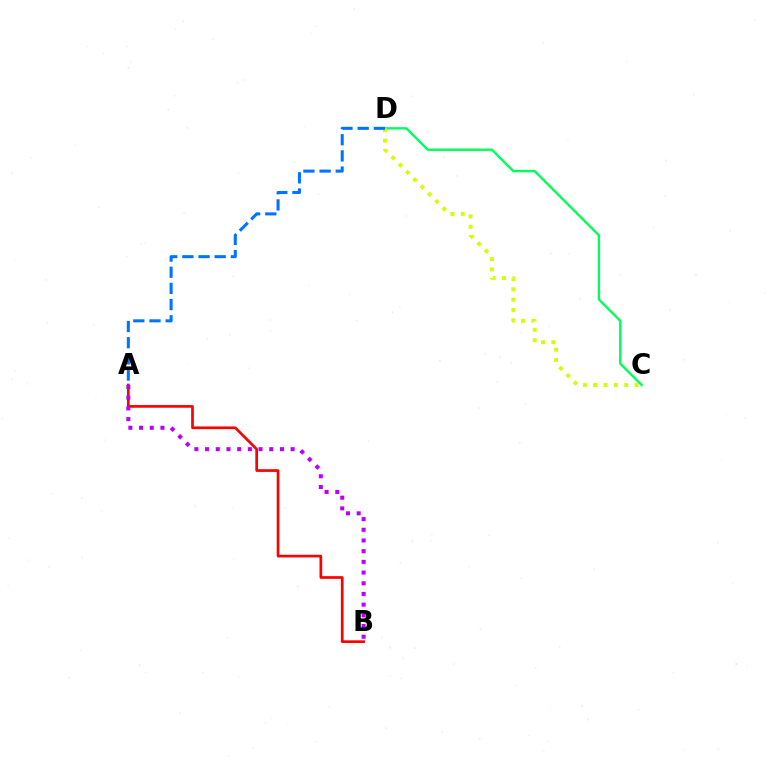{('C', 'D'): [{'color': '#00ff5c', 'line_style': 'solid', 'thickness': 1.71}, {'color': '#d1ff00', 'line_style': 'dotted', 'thickness': 2.8}], ('A', 'B'): [{'color': '#ff0000', 'line_style': 'solid', 'thickness': 1.94}, {'color': '#b900ff', 'line_style': 'dotted', 'thickness': 2.91}], ('A', 'D'): [{'color': '#0074ff', 'line_style': 'dashed', 'thickness': 2.2}]}